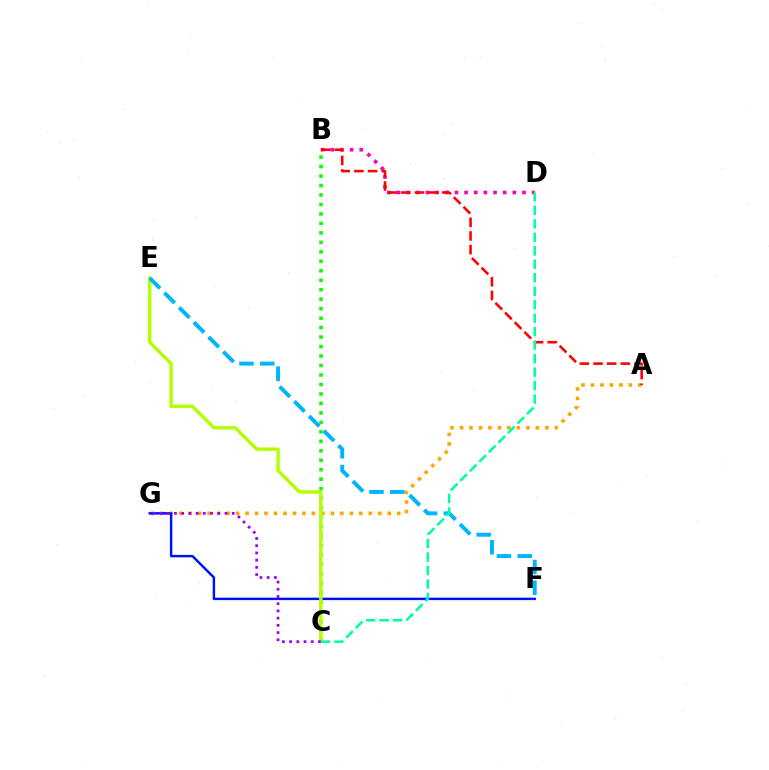{('A', 'G'): [{'color': '#ffa500', 'line_style': 'dotted', 'thickness': 2.58}], ('F', 'G'): [{'color': '#0010ff', 'line_style': 'solid', 'thickness': 1.76}], ('B', 'C'): [{'color': '#08ff00', 'line_style': 'dotted', 'thickness': 2.57}], ('C', 'E'): [{'color': '#b3ff00', 'line_style': 'solid', 'thickness': 2.46}], ('B', 'D'): [{'color': '#ff00bd', 'line_style': 'dotted', 'thickness': 2.62}], ('E', 'F'): [{'color': '#00b5ff', 'line_style': 'dashed', 'thickness': 2.83}], ('A', 'B'): [{'color': '#ff0000', 'line_style': 'dashed', 'thickness': 1.86}], ('C', 'G'): [{'color': '#9b00ff', 'line_style': 'dotted', 'thickness': 1.96}], ('C', 'D'): [{'color': '#00ff9d', 'line_style': 'dashed', 'thickness': 1.83}]}